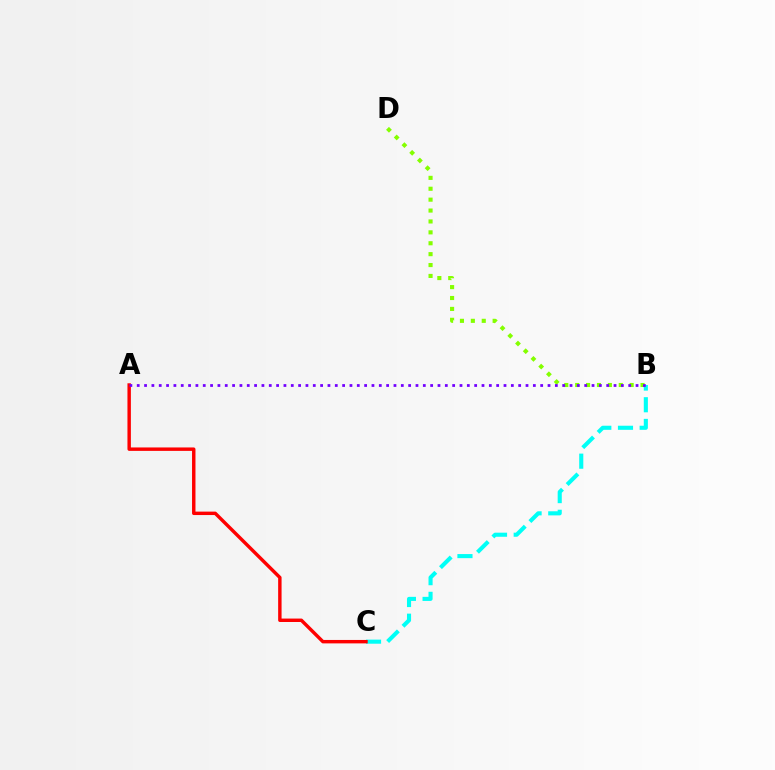{('B', 'D'): [{'color': '#84ff00', 'line_style': 'dotted', 'thickness': 2.96}], ('B', 'C'): [{'color': '#00fff6', 'line_style': 'dashed', 'thickness': 2.95}], ('A', 'C'): [{'color': '#ff0000', 'line_style': 'solid', 'thickness': 2.47}], ('A', 'B'): [{'color': '#7200ff', 'line_style': 'dotted', 'thickness': 1.99}]}